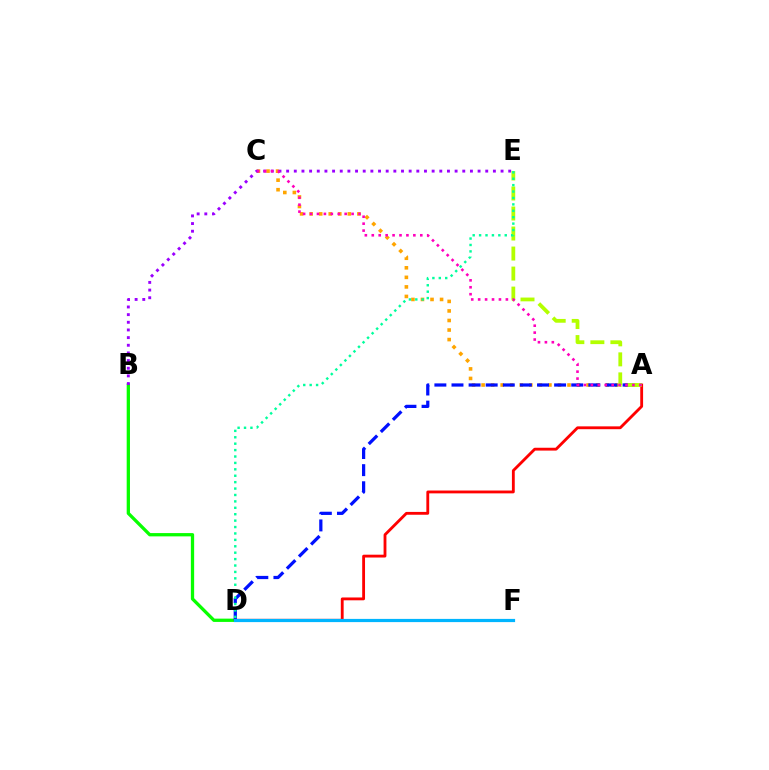{('A', 'C'): [{'color': '#ffa500', 'line_style': 'dotted', 'thickness': 2.59}, {'color': '#ff00bd', 'line_style': 'dotted', 'thickness': 1.88}], ('B', 'D'): [{'color': '#08ff00', 'line_style': 'solid', 'thickness': 2.37}], ('A', 'D'): [{'color': '#0010ff', 'line_style': 'dashed', 'thickness': 2.32}, {'color': '#ff0000', 'line_style': 'solid', 'thickness': 2.04}], ('B', 'E'): [{'color': '#9b00ff', 'line_style': 'dotted', 'thickness': 2.08}], ('D', 'F'): [{'color': '#00b5ff', 'line_style': 'solid', 'thickness': 2.31}], ('A', 'E'): [{'color': '#b3ff00', 'line_style': 'dashed', 'thickness': 2.72}], ('D', 'E'): [{'color': '#00ff9d', 'line_style': 'dotted', 'thickness': 1.74}]}